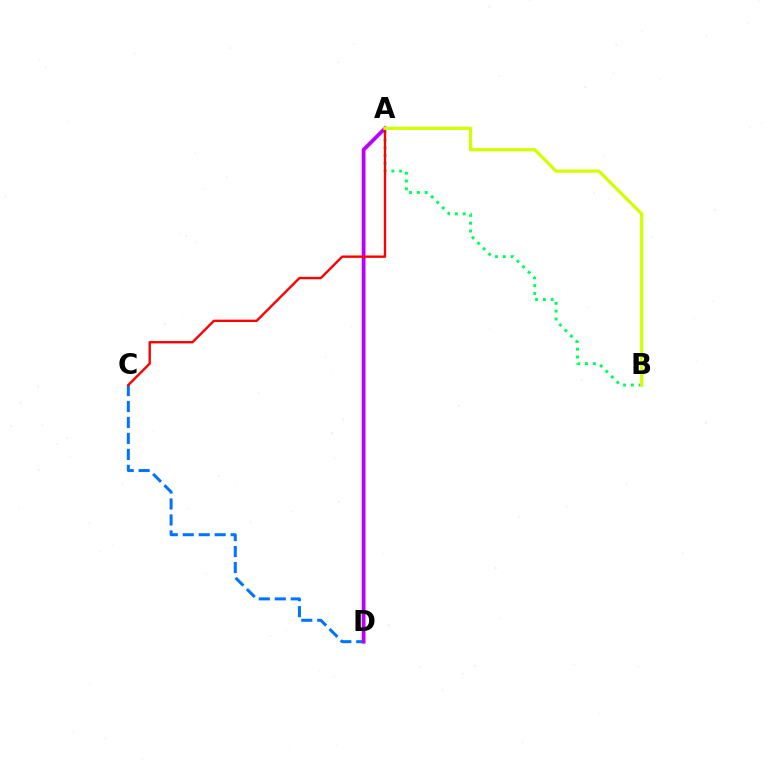{('A', 'B'): [{'color': '#00ff5c', 'line_style': 'dotted', 'thickness': 2.12}, {'color': '#d1ff00', 'line_style': 'solid', 'thickness': 2.34}], ('C', 'D'): [{'color': '#0074ff', 'line_style': 'dashed', 'thickness': 2.17}], ('A', 'D'): [{'color': '#b900ff', 'line_style': 'solid', 'thickness': 2.73}], ('A', 'C'): [{'color': '#ff0000', 'line_style': 'solid', 'thickness': 1.71}]}